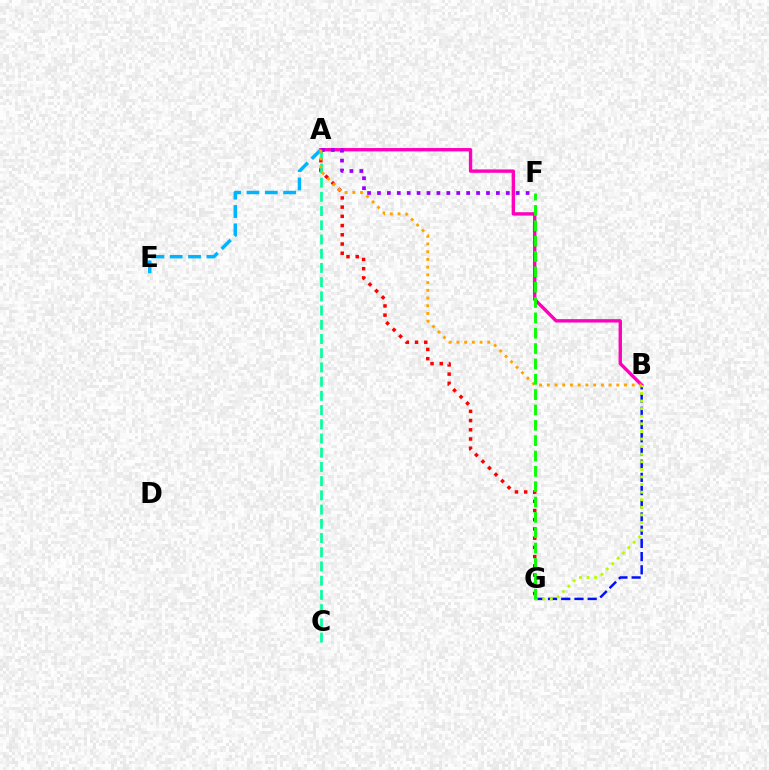{('A', 'B'): [{'color': '#ff00bd', 'line_style': 'solid', 'thickness': 2.43}, {'color': '#ffa500', 'line_style': 'dotted', 'thickness': 2.1}], ('A', 'G'): [{'color': '#ff0000', 'line_style': 'dotted', 'thickness': 2.5}], ('B', 'G'): [{'color': '#0010ff', 'line_style': 'dashed', 'thickness': 1.79}, {'color': '#b3ff00', 'line_style': 'dotted', 'thickness': 2.06}], ('A', 'E'): [{'color': '#00b5ff', 'line_style': 'dashed', 'thickness': 2.49}], ('A', 'C'): [{'color': '#00ff9d', 'line_style': 'dashed', 'thickness': 1.93}], ('A', 'F'): [{'color': '#9b00ff', 'line_style': 'dotted', 'thickness': 2.69}], ('F', 'G'): [{'color': '#08ff00', 'line_style': 'dashed', 'thickness': 2.09}]}